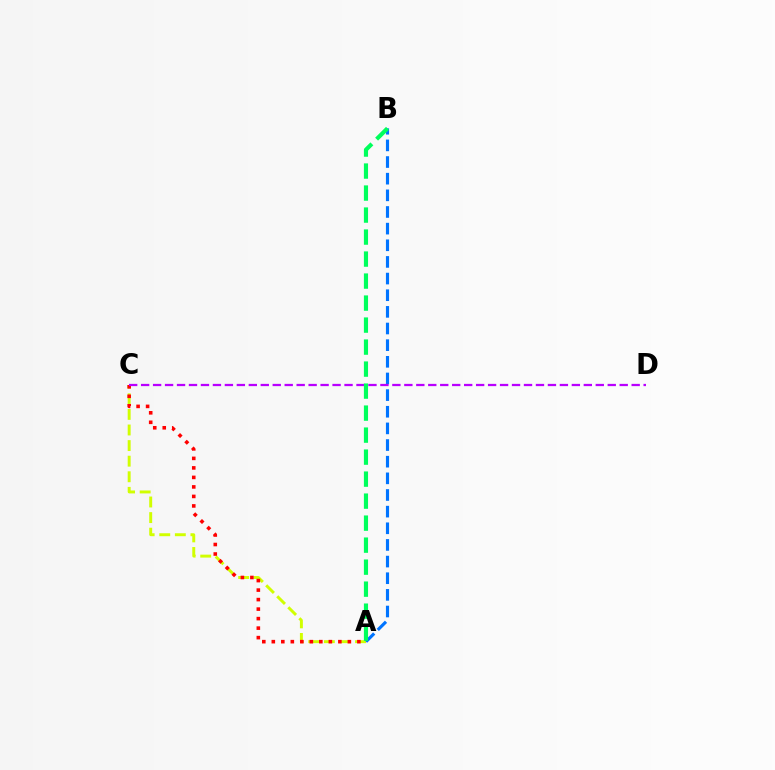{('A', 'C'): [{'color': '#d1ff00', 'line_style': 'dashed', 'thickness': 2.12}, {'color': '#ff0000', 'line_style': 'dotted', 'thickness': 2.58}], ('A', 'B'): [{'color': '#0074ff', 'line_style': 'dashed', 'thickness': 2.26}, {'color': '#00ff5c', 'line_style': 'dashed', 'thickness': 2.99}], ('C', 'D'): [{'color': '#b900ff', 'line_style': 'dashed', 'thickness': 1.63}]}